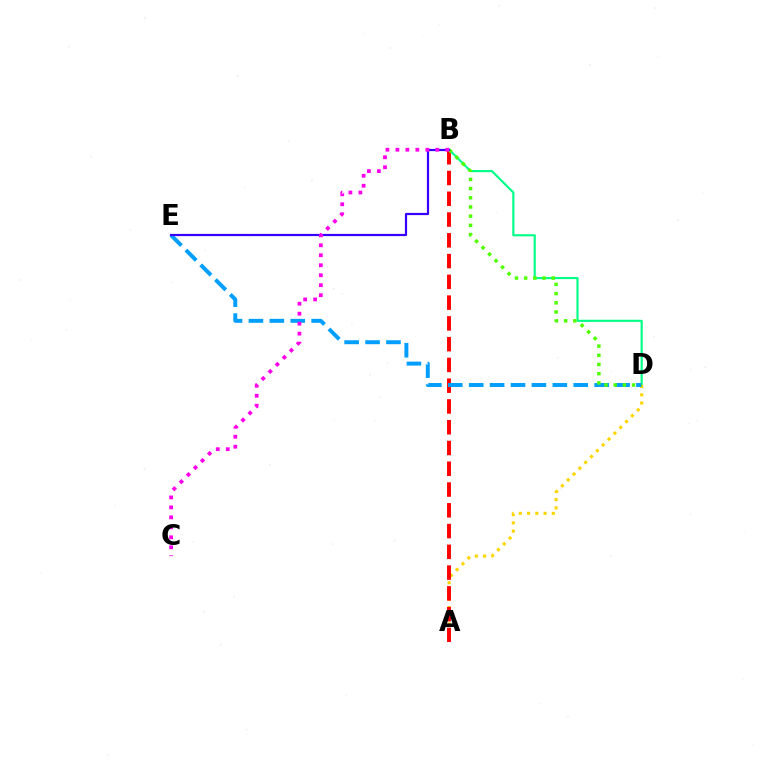{('B', 'D'): [{'color': '#00ff86', 'line_style': 'solid', 'thickness': 1.54}, {'color': '#4fff00', 'line_style': 'dotted', 'thickness': 2.5}], ('A', 'D'): [{'color': '#ffd500', 'line_style': 'dotted', 'thickness': 2.24}], ('A', 'B'): [{'color': '#ff0000', 'line_style': 'dashed', 'thickness': 2.82}], ('D', 'E'): [{'color': '#009eff', 'line_style': 'dashed', 'thickness': 2.84}], ('B', 'E'): [{'color': '#3700ff', 'line_style': 'solid', 'thickness': 1.59}], ('B', 'C'): [{'color': '#ff00ed', 'line_style': 'dotted', 'thickness': 2.71}]}